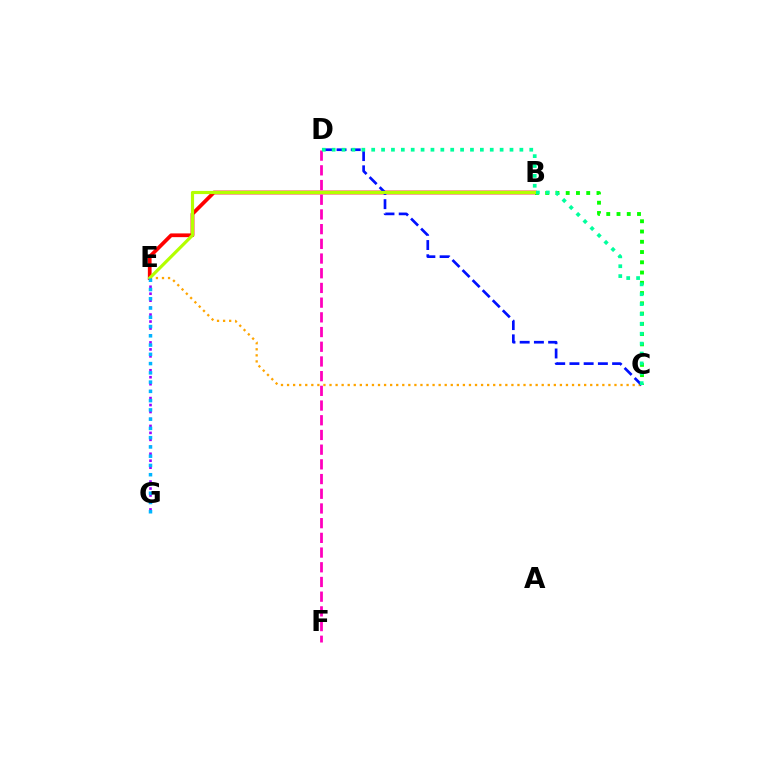{('C', 'E'): [{'color': '#ffa500', 'line_style': 'dotted', 'thickness': 1.65}], ('B', 'E'): [{'color': '#ff0000', 'line_style': 'solid', 'thickness': 2.69}, {'color': '#b3ff00', 'line_style': 'solid', 'thickness': 2.28}], ('D', 'F'): [{'color': '#ff00bd', 'line_style': 'dashed', 'thickness': 2.0}], ('E', 'G'): [{'color': '#9b00ff', 'line_style': 'dotted', 'thickness': 1.89}, {'color': '#00b5ff', 'line_style': 'dotted', 'thickness': 2.52}], ('C', 'D'): [{'color': '#0010ff', 'line_style': 'dashed', 'thickness': 1.93}, {'color': '#00ff9d', 'line_style': 'dotted', 'thickness': 2.68}], ('B', 'C'): [{'color': '#08ff00', 'line_style': 'dotted', 'thickness': 2.79}]}